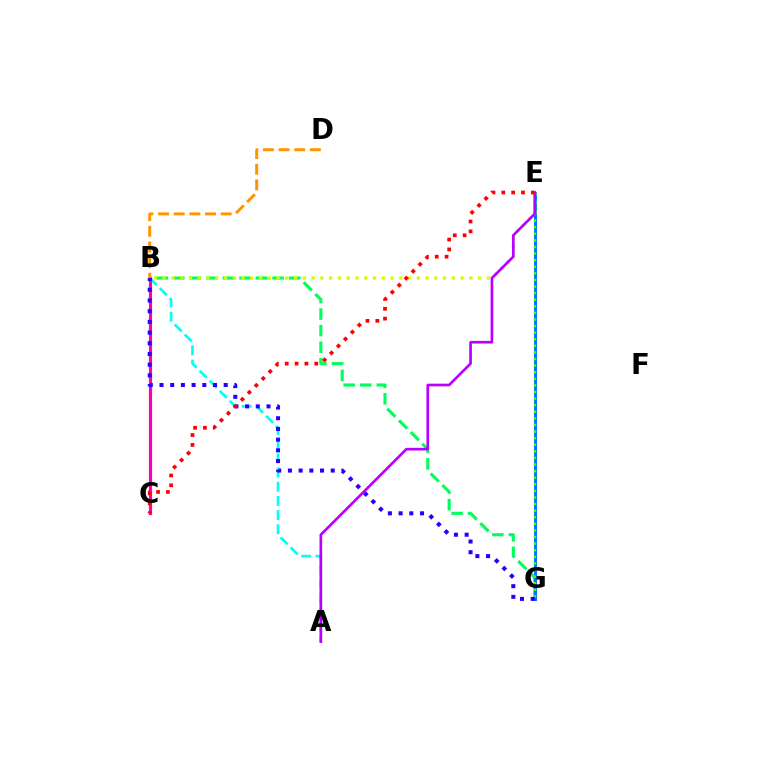{('A', 'B'): [{'color': '#00fff6', 'line_style': 'dashed', 'thickness': 1.93}], ('B', 'G'): [{'color': '#00ff5c', 'line_style': 'dashed', 'thickness': 2.25}, {'color': '#2500ff', 'line_style': 'dotted', 'thickness': 2.91}], ('E', 'G'): [{'color': '#0074ff', 'line_style': 'solid', 'thickness': 2.14}, {'color': '#3dff00', 'line_style': 'dotted', 'thickness': 1.79}], ('B', 'C'): [{'color': '#ff00ac', 'line_style': 'solid', 'thickness': 2.29}], ('B', 'D'): [{'color': '#ff9400', 'line_style': 'dashed', 'thickness': 2.13}], ('B', 'E'): [{'color': '#d1ff00', 'line_style': 'dotted', 'thickness': 2.38}], ('A', 'E'): [{'color': '#b900ff', 'line_style': 'solid', 'thickness': 1.92}], ('C', 'E'): [{'color': '#ff0000', 'line_style': 'dotted', 'thickness': 2.68}]}